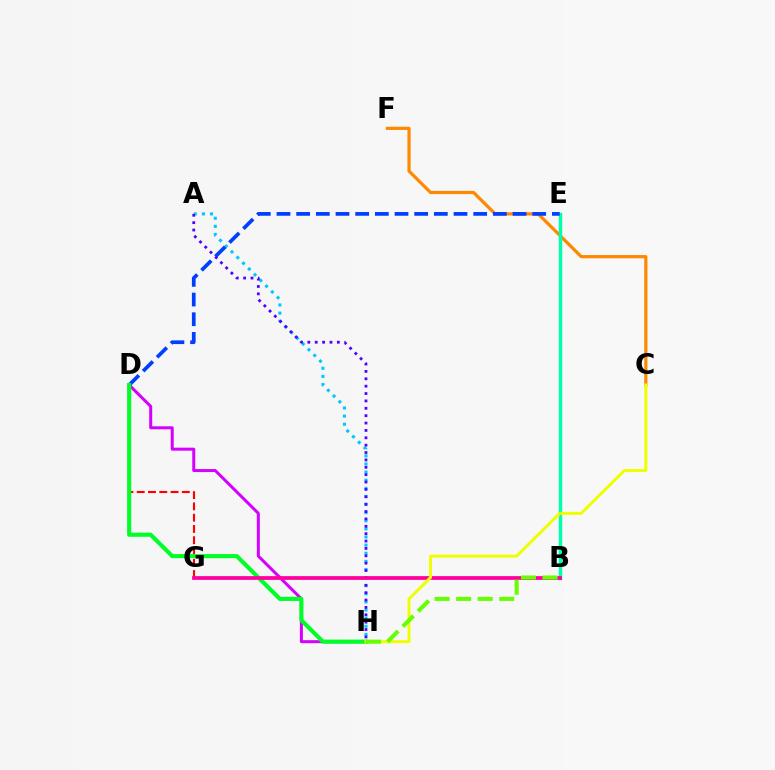{('A', 'H'): [{'color': '#00c7ff', 'line_style': 'dotted', 'thickness': 2.21}, {'color': '#4f00ff', 'line_style': 'dotted', 'thickness': 2.0}], ('D', 'H'): [{'color': '#d600ff', 'line_style': 'solid', 'thickness': 2.16}, {'color': '#00ff27', 'line_style': 'solid', 'thickness': 2.96}], ('D', 'G'): [{'color': '#ff0000', 'line_style': 'dashed', 'thickness': 1.53}], ('C', 'F'): [{'color': '#ff8800', 'line_style': 'solid', 'thickness': 2.31}], ('B', 'E'): [{'color': '#00ffaf', 'line_style': 'solid', 'thickness': 2.49}], ('D', 'E'): [{'color': '#003fff', 'line_style': 'dashed', 'thickness': 2.67}], ('B', 'G'): [{'color': '#ff00a0', 'line_style': 'solid', 'thickness': 2.7}], ('C', 'H'): [{'color': '#eeff00', 'line_style': 'solid', 'thickness': 2.14}], ('B', 'H'): [{'color': '#66ff00', 'line_style': 'dashed', 'thickness': 2.93}]}